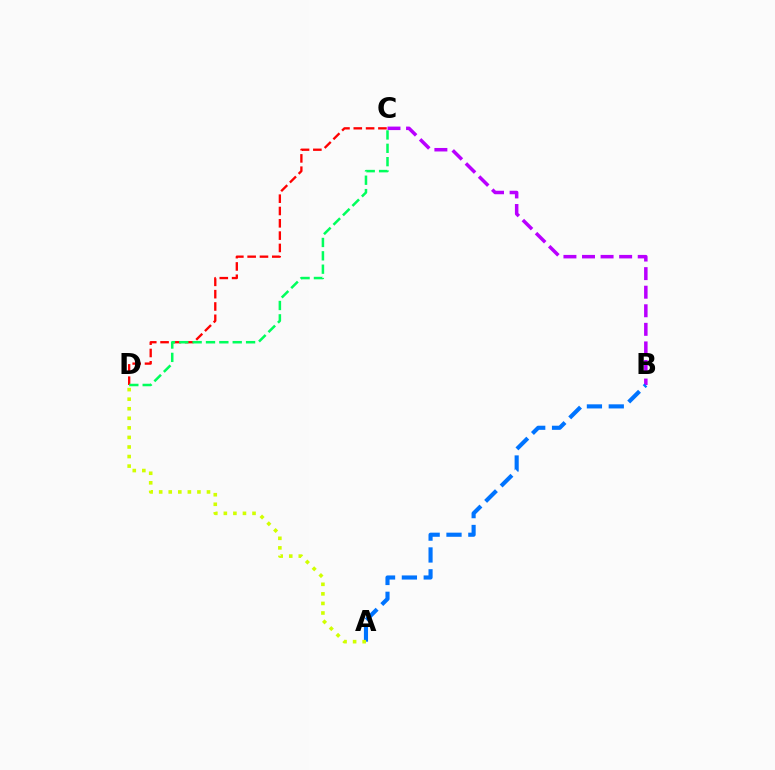{('B', 'C'): [{'color': '#b900ff', 'line_style': 'dashed', 'thickness': 2.52}], ('A', 'B'): [{'color': '#0074ff', 'line_style': 'dashed', 'thickness': 2.97}], ('C', 'D'): [{'color': '#ff0000', 'line_style': 'dashed', 'thickness': 1.67}, {'color': '#00ff5c', 'line_style': 'dashed', 'thickness': 1.81}], ('A', 'D'): [{'color': '#d1ff00', 'line_style': 'dotted', 'thickness': 2.6}]}